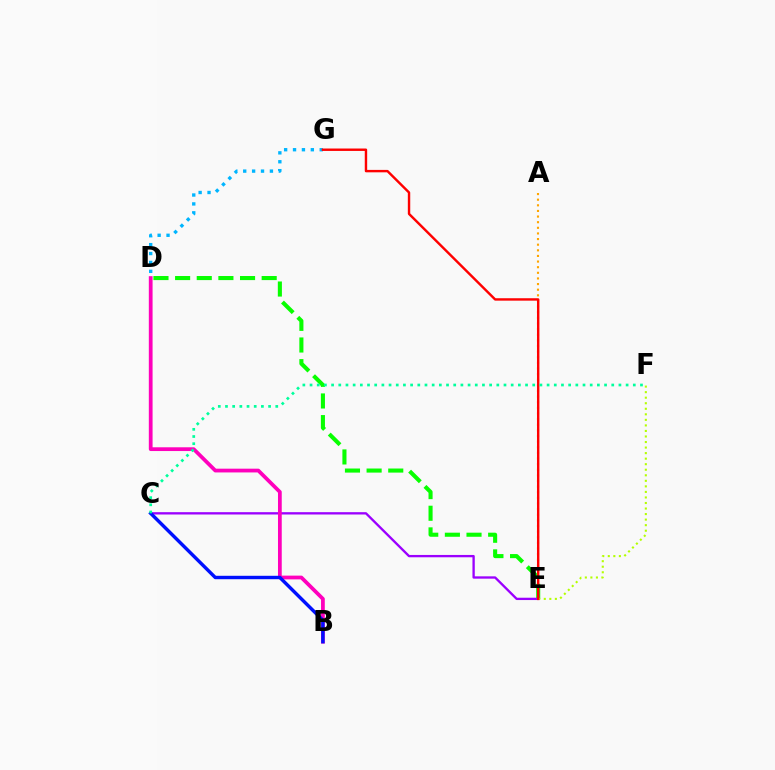{('D', 'E'): [{'color': '#08ff00', 'line_style': 'dashed', 'thickness': 2.94}], ('C', 'E'): [{'color': '#9b00ff', 'line_style': 'solid', 'thickness': 1.67}], ('D', 'G'): [{'color': '#00b5ff', 'line_style': 'dotted', 'thickness': 2.42}], ('E', 'F'): [{'color': '#b3ff00', 'line_style': 'dotted', 'thickness': 1.51}], ('A', 'E'): [{'color': '#ffa500', 'line_style': 'dotted', 'thickness': 1.53}], ('B', 'D'): [{'color': '#ff00bd', 'line_style': 'solid', 'thickness': 2.7}], ('E', 'G'): [{'color': '#ff0000', 'line_style': 'solid', 'thickness': 1.74}], ('B', 'C'): [{'color': '#0010ff', 'line_style': 'solid', 'thickness': 2.46}], ('C', 'F'): [{'color': '#00ff9d', 'line_style': 'dotted', 'thickness': 1.95}]}